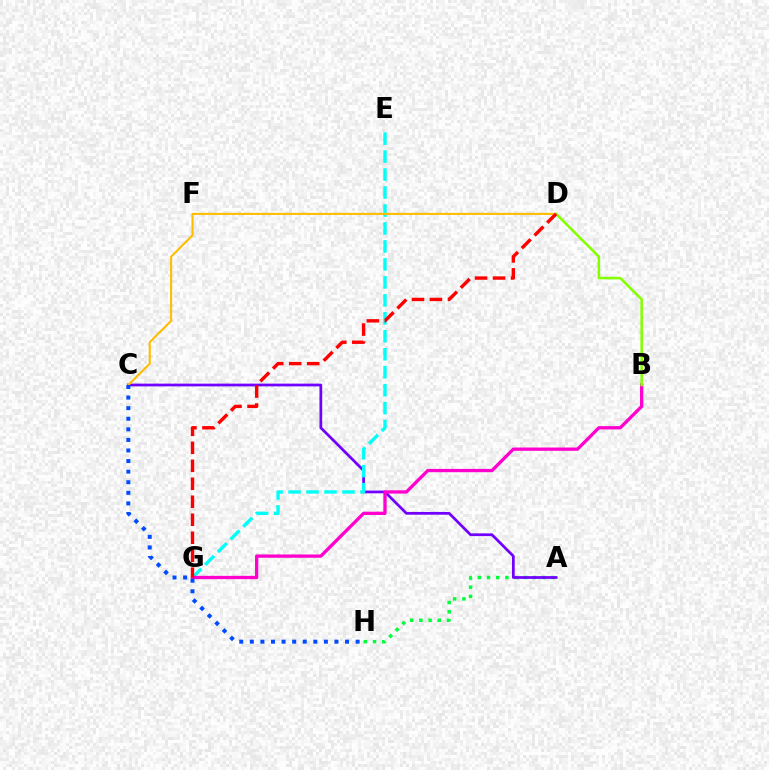{('A', 'H'): [{'color': '#00ff39', 'line_style': 'dotted', 'thickness': 2.5}], ('A', 'C'): [{'color': '#7200ff', 'line_style': 'solid', 'thickness': 1.97}], ('E', 'G'): [{'color': '#00fff6', 'line_style': 'dashed', 'thickness': 2.44}], ('B', 'G'): [{'color': '#ff00cf', 'line_style': 'solid', 'thickness': 2.37}], ('C', 'D'): [{'color': '#ffbd00', 'line_style': 'solid', 'thickness': 1.51}], ('B', 'D'): [{'color': '#84ff00', 'line_style': 'solid', 'thickness': 1.83}], ('C', 'H'): [{'color': '#004bff', 'line_style': 'dotted', 'thickness': 2.88}], ('D', 'G'): [{'color': '#ff0000', 'line_style': 'dashed', 'thickness': 2.44}]}